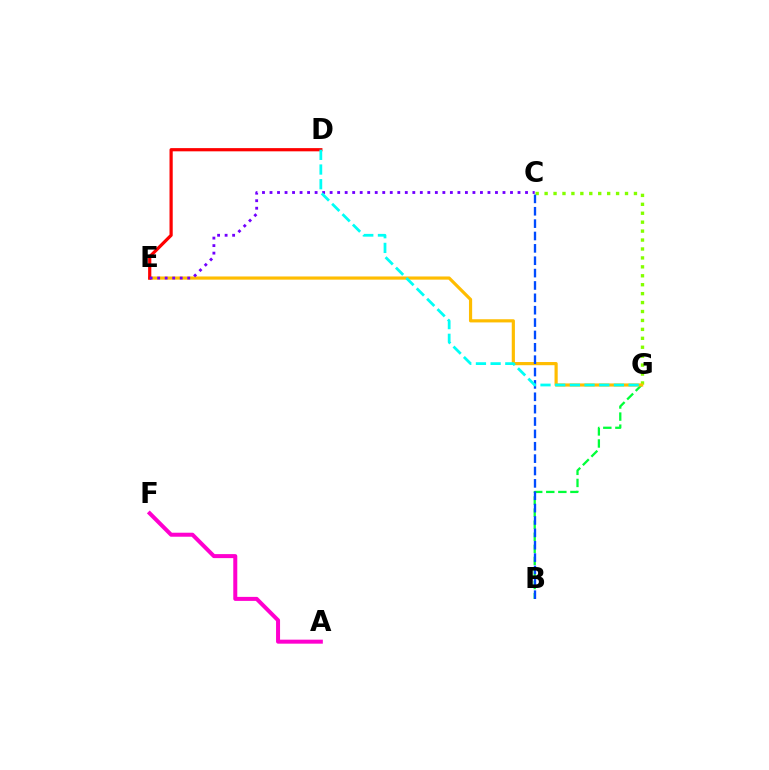{('A', 'F'): [{'color': '#ff00cf', 'line_style': 'solid', 'thickness': 2.89}], ('C', 'G'): [{'color': '#84ff00', 'line_style': 'dotted', 'thickness': 2.43}], ('B', 'G'): [{'color': '#00ff39', 'line_style': 'dashed', 'thickness': 1.64}], ('E', 'G'): [{'color': '#ffbd00', 'line_style': 'solid', 'thickness': 2.29}], ('D', 'E'): [{'color': '#ff0000', 'line_style': 'solid', 'thickness': 2.31}], ('C', 'E'): [{'color': '#7200ff', 'line_style': 'dotted', 'thickness': 2.04}], ('B', 'C'): [{'color': '#004bff', 'line_style': 'dashed', 'thickness': 1.68}], ('D', 'G'): [{'color': '#00fff6', 'line_style': 'dashed', 'thickness': 1.99}]}